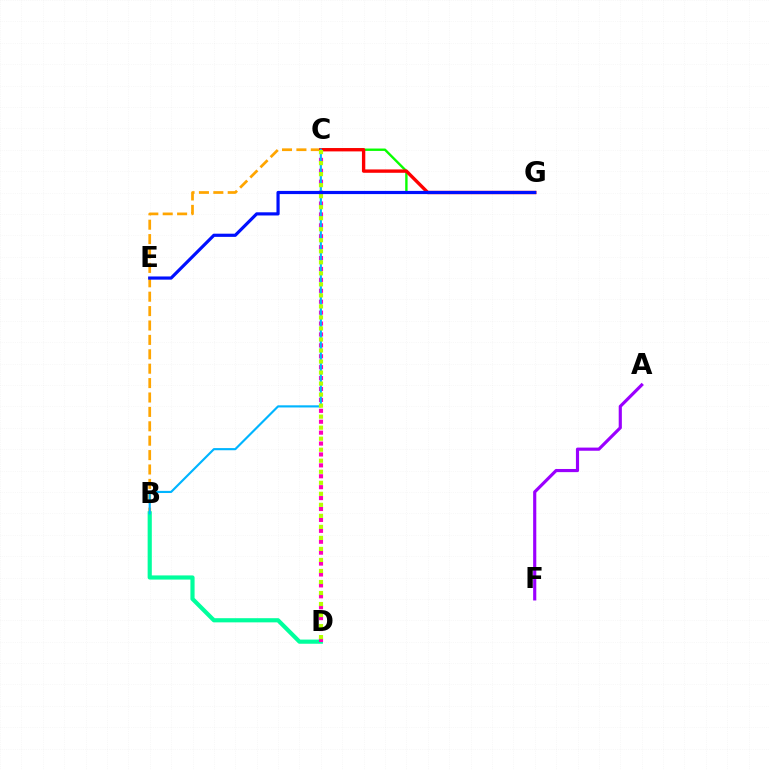{('A', 'F'): [{'color': '#9b00ff', 'line_style': 'solid', 'thickness': 2.27}], ('B', 'C'): [{'color': '#ffa500', 'line_style': 'dashed', 'thickness': 1.96}, {'color': '#00b5ff', 'line_style': 'solid', 'thickness': 1.54}], ('B', 'D'): [{'color': '#00ff9d', 'line_style': 'solid', 'thickness': 3.0}], ('C', 'G'): [{'color': '#08ff00', 'line_style': 'solid', 'thickness': 1.71}, {'color': '#ff0000', 'line_style': 'solid', 'thickness': 2.42}], ('C', 'D'): [{'color': '#ff00bd', 'line_style': 'dotted', 'thickness': 2.96}, {'color': '#b3ff00', 'line_style': 'dotted', 'thickness': 2.99}], ('E', 'G'): [{'color': '#0010ff', 'line_style': 'solid', 'thickness': 2.29}]}